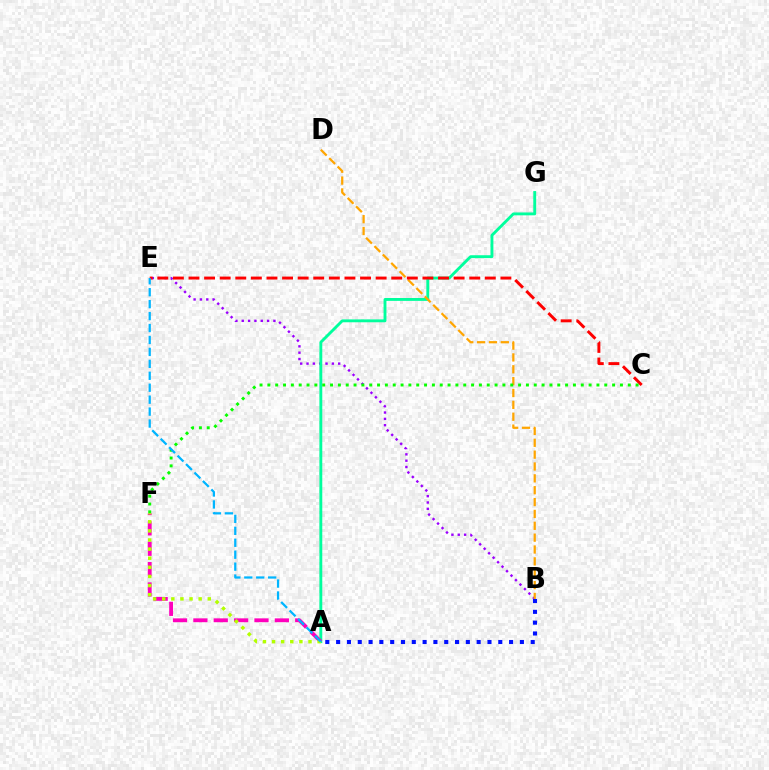{('B', 'E'): [{'color': '#9b00ff', 'line_style': 'dotted', 'thickness': 1.72}], ('A', 'G'): [{'color': '#00ff9d', 'line_style': 'solid', 'thickness': 2.07}], ('A', 'F'): [{'color': '#ff00bd', 'line_style': 'dashed', 'thickness': 2.77}, {'color': '#b3ff00', 'line_style': 'dotted', 'thickness': 2.48}], ('B', 'D'): [{'color': '#ffa500', 'line_style': 'dashed', 'thickness': 1.61}], ('A', 'B'): [{'color': '#0010ff', 'line_style': 'dotted', 'thickness': 2.94}], ('C', 'E'): [{'color': '#ff0000', 'line_style': 'dashed', 'thickness': 2.12}], ('C', 'F'): [{'color': '#08ff00', 'line_style': 'dotted', 'thickness': 2.13}], ('A', 'E'): [{'color': '#00b5ff', 'line_style': 'dashed', 'thickness': 1.62}]}